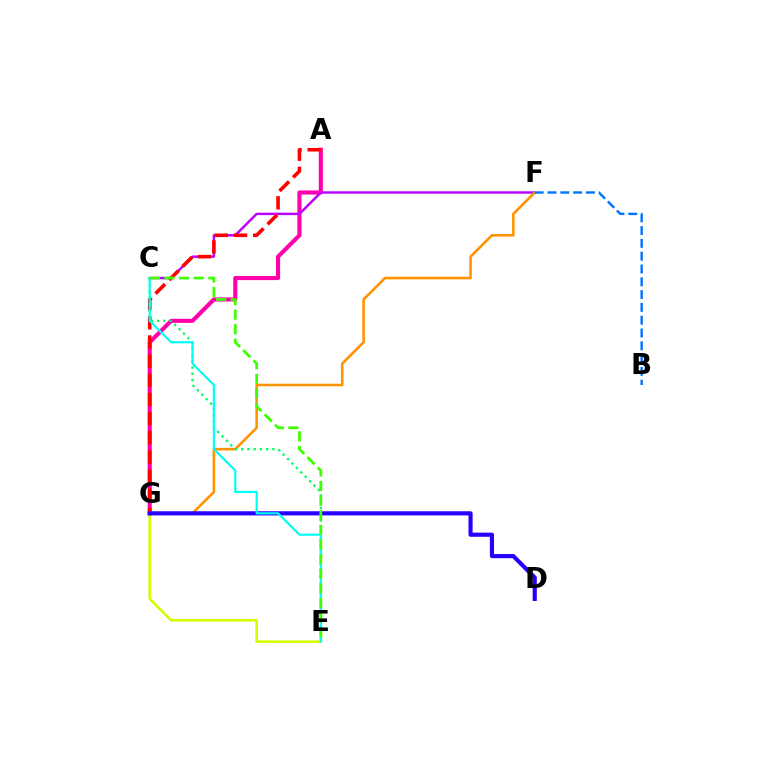{('E', 'G'): [{'color': '#d1ff00', 'line_style': 'solid', 'thickness': 1.86}], ('A', 'G'): [{'color': '#ff00ac', 'line_style': 'solid', 'thickness': 2.95}, {'color': '#ff0000', 'line_style': 'dashed', 'thickness': 2.6}], ('C', 'F'): [{'color': '#b900ff', 'line_style': 'solid', 'thickness': 1.74}], ('F', 'G'): [{'color': '#ff9400', 'line_style': 'solid', 'thickness': 1.87}], ('C', 'E'): [{'color': '#00ff5c', 'line_style': 'dotted', 'thickness': 1.7}, {'color': '#00fff6', 'line_style': 'solid', 'thickness': 1.58}, {'color': '#3dff00', 'line_style': 'dashed', 'thickness': 1.99}], ('D', 'G'): [{'color': '#2500ff', 'line_style': 'solid', 'thickness': 2.98}], ('B', 'F'): [{'color': '#0074ff', 'line_style': 'dashed', 'thickness': 1.74}]}